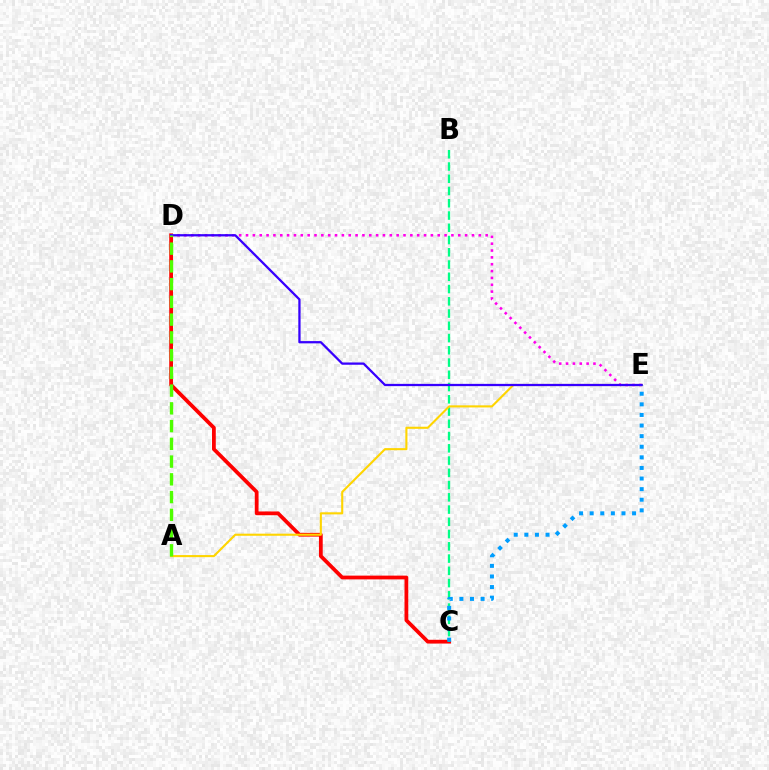{('C', 'D'): [{'color': '#ff0000', 'line_style': 'solid', 'thickness': 2.71}], ('D', 'E'): [{'color': '#ff00ed', 'line_style': 'dotted', 'thickness': 1.86}, {'color': '#3700ff', 'line_style': 'solid', 'thickness': 1.63}], ('B', 'C'): [{'color': '#00ff86', 'line_style': 'dashed', 'thickness': 1.66}], ('A', 'E'): [{'color': '#ffd500', 'line_style': 'solid', 'thickness': 1.51}], ('C', 'E'): [{'color': '#009eff', 'line_style': 'dotted', 'thickness': 2.88}], ('A', 'D'): [{'color': '#4fff00', 'line_style': 'dashed', 'thickness': 2.41}]}